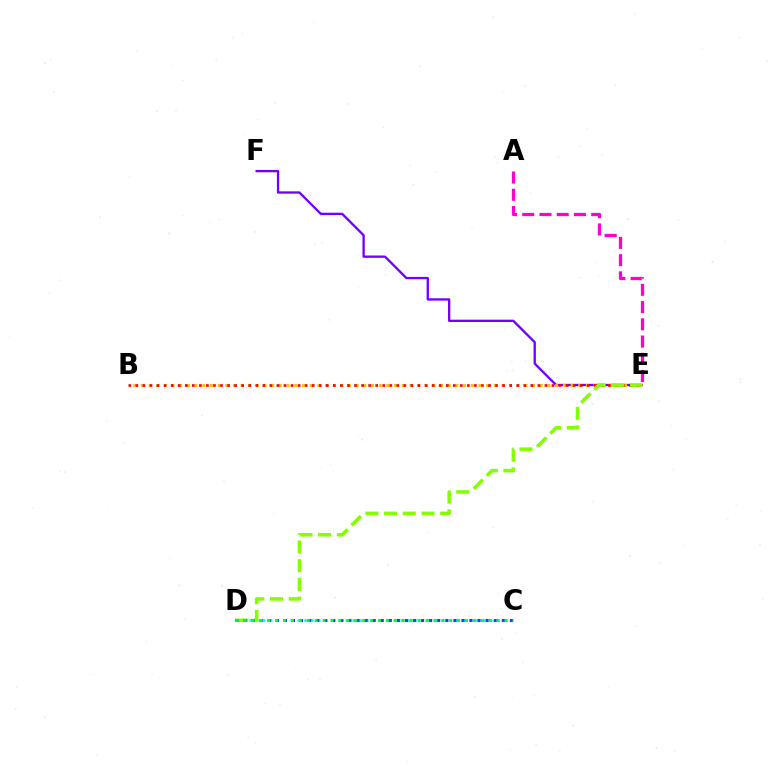{('E', 'F'): [{'color': '#7200ff', 'line_style': 'solid', 'thickness': 1.67}], ('C', 'D'): [{'color': '#00fff6', 'line_style': 'dotted', 'thickness': 1.87}, {'color': '#004bff', 'line_style': 'dotted', 'thickness': 2.19}, {'color': '#00ff39', 'line_style': 'dotted', 'thickness': 2.15}], ('B', 'E'): [{'color': '#ffbd00', 'line_style': 'dotted', 'thickness': 2.08}, {'color': '#ff0000', 'line_style': 'dotted', 'thickness': 1.92}], ('D', 'E'): [{'color': '#84ff00', 'line_style': 'dashed', 'thickness': 2.54}], ('A', 'E'): [{'color': '#ff00cf', 'line_style': 'dashed', 'thickness': 2.34}]}